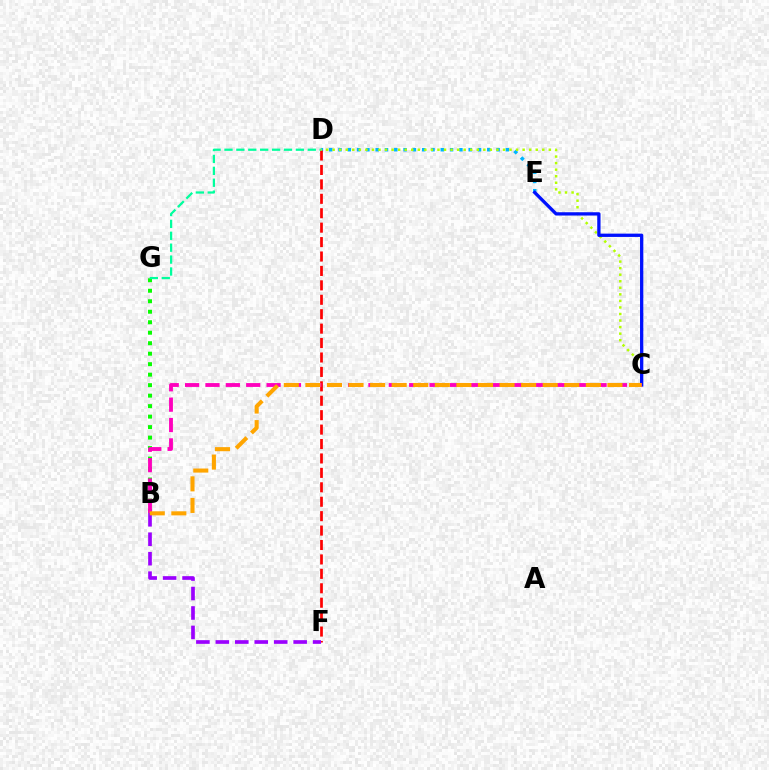{('B', 'G'): [{'color': '#08ff00', 'line_style': 'dotted', 'thickness': 2.85}], ('D', 'E'): [{'color': '#00b5ff', 'line_style': 'dotted', 'thickness': 2.53}], ('D', 'F'): [{'color': '#ff0000', 'line_style': 'dashed', 'thickness': 1.96}], ('D', 'G'): [{'color': '#00ff9d', 'line_style': 'dashed', 'thickness': 1.62}], ('B', 'F'): [{'color': '#9b00ff', 'line_style': 'dashed', 'thickness': 2.64}], ('C', 'D'): [{'color': '#b3ff00', 'line_style': 'dotted', 'thickness': 1.78}], ('C', 'E'): [{'color': '#0010ff', 'line_style': 'solid', 'thickness': 2.37}], ('B', 'C'): [{'color': '#ff00bd', 'line_style': 'dashed', 'thickness': 2.77}, {'color': '#ffa500', 'line_style': 'dashed', 'thickness': 2.93}]}